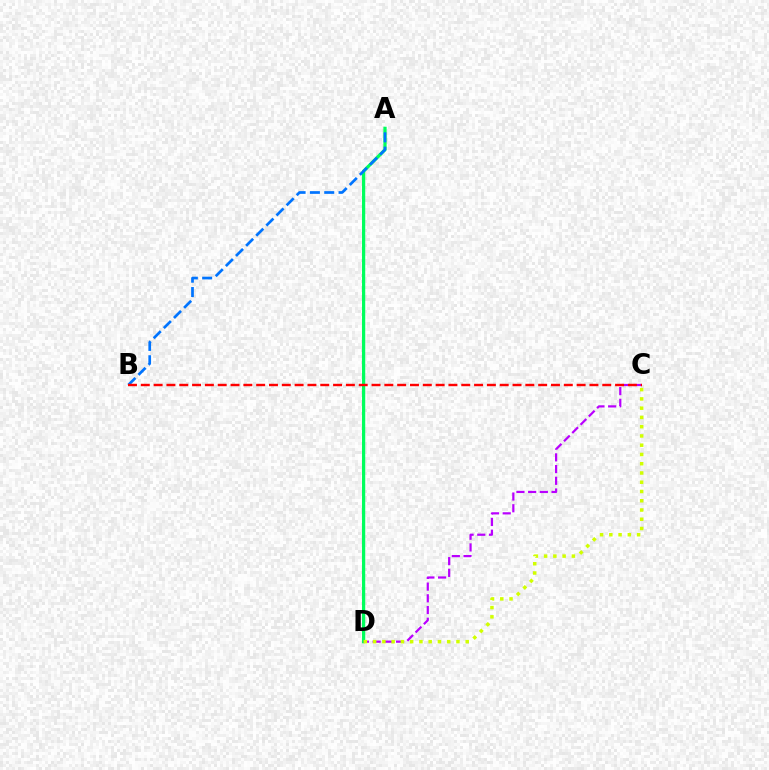{('A', 'D'): [{'color': '#00ff5c', 'line_style': 'solid', 'thickness': 2.33}], ('A', 'B'): [{'color': '#0074ff', 'line_style': 'dashed', 'thickness': 1.95}], ('C', 'D'): [{'color': '#b900ff', 'line_style': 'dashed', 'thickness': 1.59}, {'color': '#d1ff00', 'line_style': 'dotted', 'thickness': 2.52}], ('B', 'C'): [{'color': '#ff0000', 'line_style': 'dashed', 'thickness': 1.74}]}